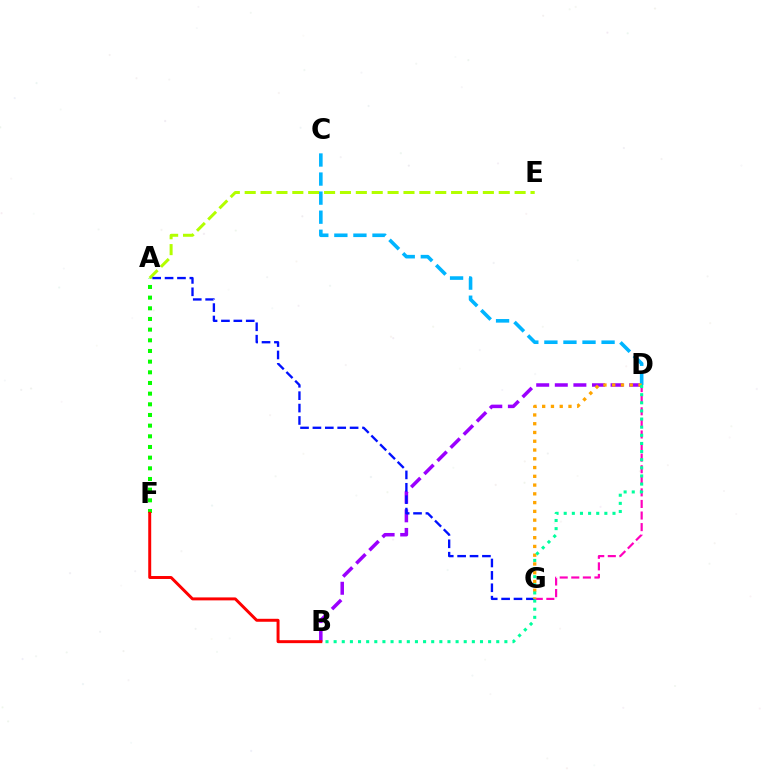{('A', 'F'): [{'color': '#08ff00', 'line_style': 'dotted', 'thickness': 2.9}], ('D', 'G'): [{'color': '#ff00bd', 'line_style': 'dashed', 'thickness': 1.57}, {'color': '#ffa500', 'line_style': 'dotted', 'thickness': 2.38}], ('B', 'D'): [{'color': '#9b00ff', 'line_style': 'dashed', 'thickness': 2.53}, {'color': '#00ff9d', 'line_style': 'dotted', 'thickness': 2.21}], ('A', 'E'): [{'color': '#b3ff00', 'line_style': 'dashed', 'thickness': 2.16}], ('C', 'D'): [{'color': '#00b5ff', 'line_style': 'dashed', 'thickness': 2.59}], ('B', 'F'): [{'color': '#ff0000', 'line_style': 'solid', 'thickness': 2.13}], ('A', 'G'): [{'color': '#0010ff', 'line_style': 'dashed', 'thickness': 1.68}]}